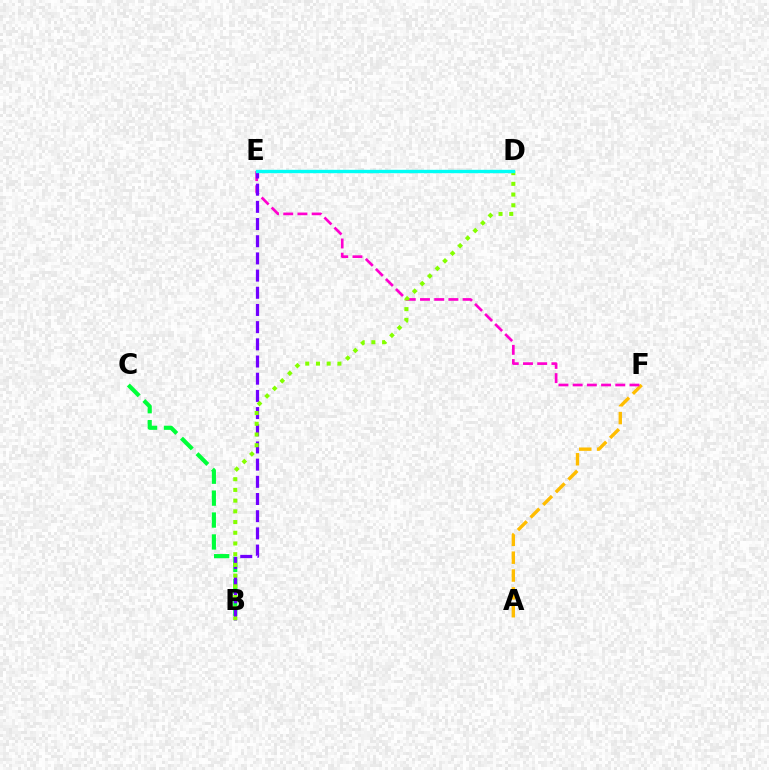{('D', 'E'): [{'color': '#ff0000', 'line_style': 'dotted', 'thickness': 2.19}, {'color': '#004bff', 'line_style': 'solid', 'thickness': 1.9}, {'color': '#00fff6', 'line_style': 'solid', 'thickness': 2.42}], ('A', 'F'): [{'color': '#ffbd00', 'line_style': 'dashed', 'thickness': 2.43}], ('E', 'F'): [{'color': '#ff00cf', 'line_style': 'dashed', 'thickness': 1.93}], ('B', 'C'): [{'color': '#00ff39', 'line_style': 'dashed', 'thickness': 2.98}], ('B', 'E'): [{'color': '#7200ff', 'line_style': 'dashed', 'thickness': 2.33}], ('B', 'D'): [{'color': '#84ff00', 'line_style': 'dotted', 'thickness': 2.91}]}